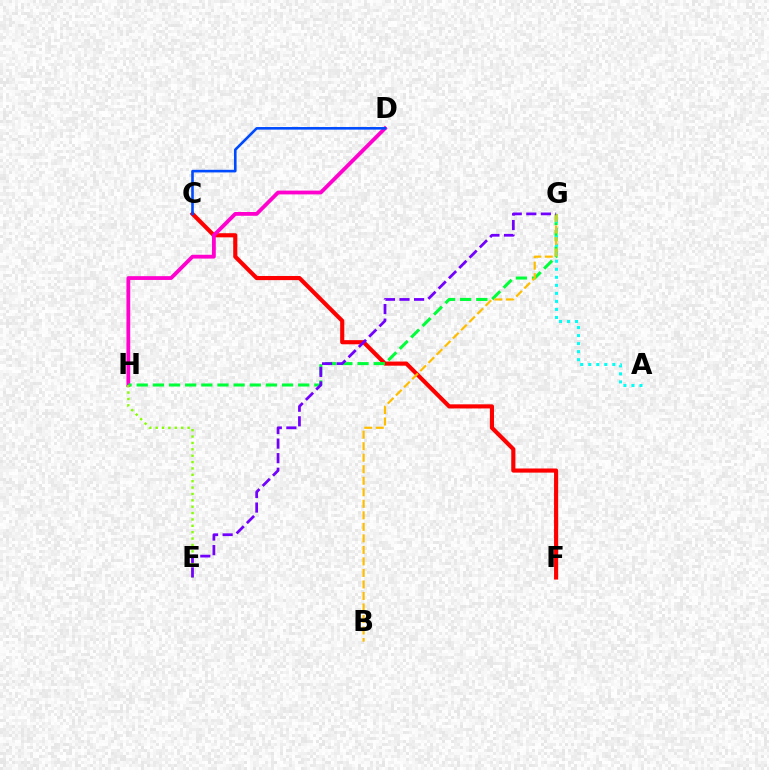{('C', 'F'): [{'color': '#ff0000', 'line_style': 'solid', 'thickness': 2.97}], ('D', 'H'): [{'color': '#ff00cf', 'line_style': 'solid', 'thickness': 2.74}], ('G', 'H'): [{'color': '#00ff39', 'line_style': 'dashed', 'thickness': 2.19}], ('E', 'H'): [{'color': '#84ff00', 'line_style': 'dotted', 'thickness': 1.73}], ('A', 'G'): [{'color': '#00fff6', 'line_style': 'dotted', 'thickness': 2.18}], ('B', 'G'): [{'color': '#ffbd00', 'line_style': 'dashed', 'thickness': 1.56}], ('C', 'D'): [{'color': '#004bff', 'line_style': 'solid', 'thickness': 1.88}], ('E', 'G'): [{'color': '#7200ff', 'line_style': 'dashed', 'thickness': 1.98}]}